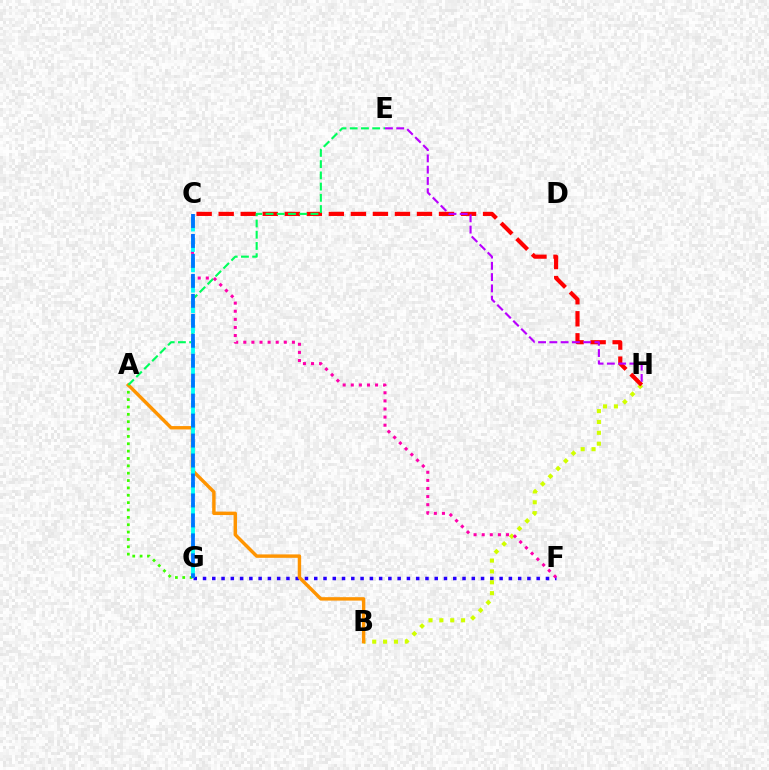{('F', 'G'): [{'color': '#2500ff', 'line_style': 'dotted', 'thickness': 2.52}], ('B', 'H'): [{'color': '#d1ff00', 'line_style': 'dotted', 'thickness': 2.95}], ('C', 'H'): [{'color': '#ff0000', 'line_style': 'dashed', 'thickness': 2.99}], ('A', 'G'): [{'color': '#3dff00', 'line_style': 'dotted', 'thickness': 2.0}], ('A', 'B'): [{'color': '#ff9400', 'line_style': 'solid', 'thickness': 2.47}], ('A', 'E'): [{'color': '#00ff5c', 'line_style': 'dashed', 'thickness': 1.53}], ('C', 'F'): [{'color': '#ff00ac', 'line_style': 'dotted', 'thickness': 2.2}], ('C', 'G'): [{'color': '#00fff6', 'line_style': 'dashed', 'thickness': 2.77}, {'color': '#0074ff', 'line_style': 'dashed', 'thickness': 2.71}], ('E', 'H'): [{'color': '#b900ff', 'line_style': 'dashed', 'thickness': 1.53}]}